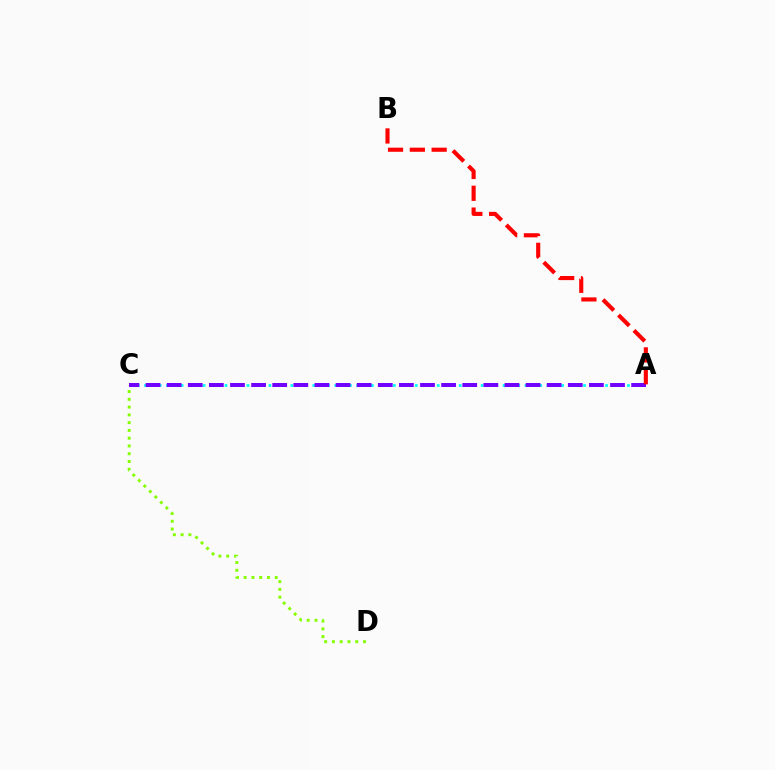{('C', 'D'): [{'color': '#84ff00', 'line_style': 'dotted', 'thickness': 2.11}], ('A', 'C'): [{'color': '#00fff6', 'line_style': 'dotted', 'thickness': 1.99}, {'color': '#7200ff', 'line_style': 'dashed', 'thickness': 2.87}], ('A', 'B'): [{'color': '#ff0000', 'line_style': 'dashed', 'thickness': 2.96}]}